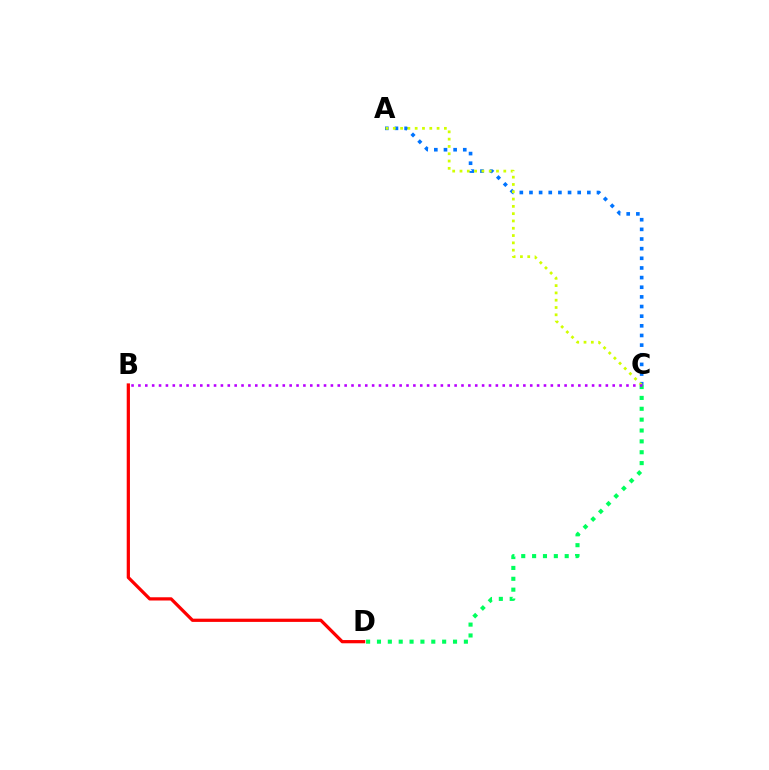{('A', 'C'): [{'color': '#0074ff', 'line_style': 'dotted', 'thickness': 2.62}, {'color': '#d1ff00', 'line_style': 'dotted', 'thickness': 1.98}], ('B', 'D'): [{'color': '#ff0000', 'line_style': 'solid', 'thickness': 2.33}], ('C', 'D'): [{'color': '#00ff5c', 'line_style': 'dotted', 'thickness': 2.95}], ('B', 'C'): [{'color': '#b900ff', 'line_style': 'dotted', 'thickness': 1.87}]}